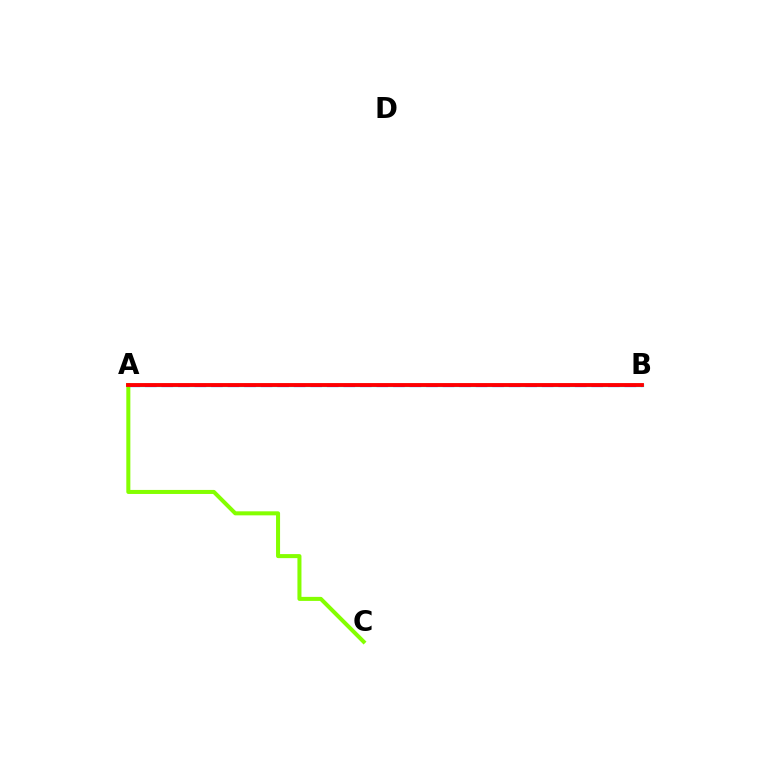{('A', 'B'): [{'color': '#00fff6', 'line_style': 'solid', 'thickness': 2.35}, {'color': '#7200ff', 'line_style': 'dashed', 'thickness': 2.25}, {'color': '#ff0000', 'line_style': 'solid', 'thickness': 2.77}], ('A', 'C'): [{'color': '#84ff00', 'line_style': 'solid', 'thickness': 2.9}]}